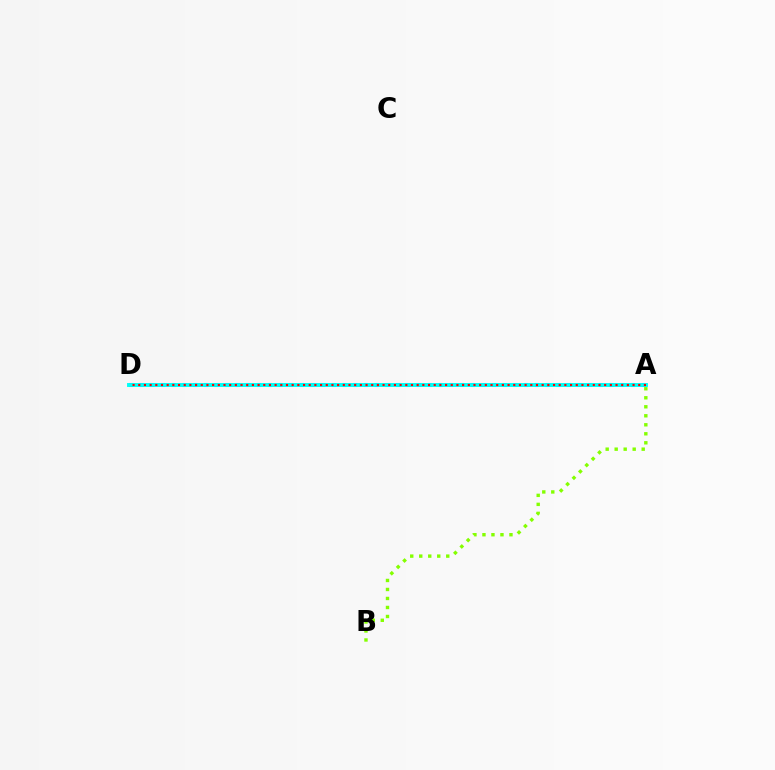{('A', 'D'): [{'color': '#7200ff', 'line_style': 'dotted', 'thickness': 2.9}, {'color': '#00fff6', 'line_style': 'solid', 'thickness': 2.82}, {'color': '#ff0000', 'line_style': 'dotted', 'thickness': 1.54}], ('A', 'B'): [{'color': '#84ff00', 'line_style': 'dotted', 'thickness': 2.45}]}